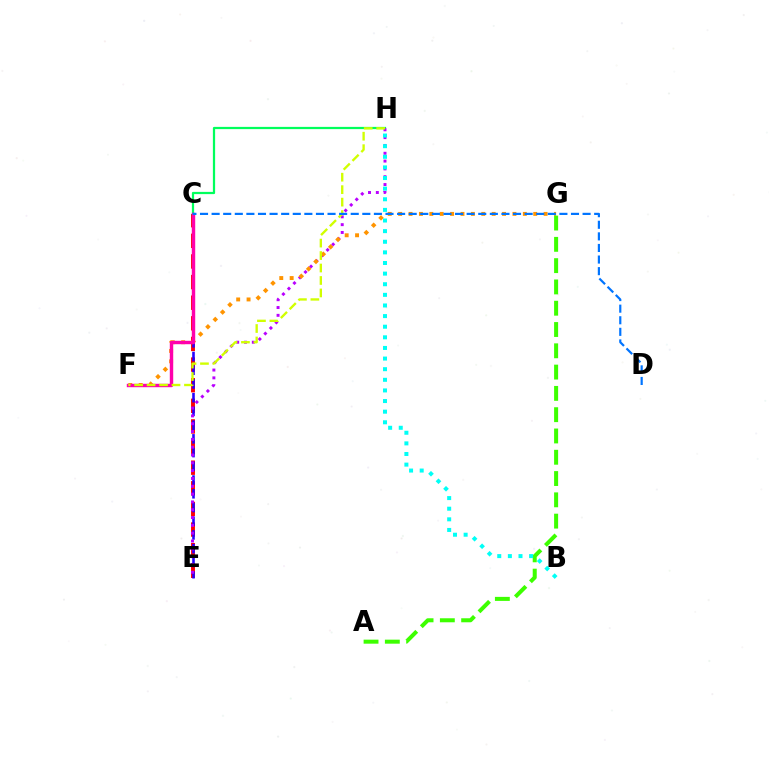{('C', 'E'): [{'color': '#ff0000', 'line_style': 'dashed', 'thickness': 2.8}, {'color': '#2500ff', 'line_style': 'dashed', 'thickness': 1.86}], ('C', 'H'): [{'color': '#00ff5c', 'line_style': 'solid', 'thickness': 1.61}], ('E', 'H'): [{'color': '#b900ff', 'line_style': 'dotted', 'thickness': 2.12}], ('F', 'G'): [{'color': '#ff9400', 'line_style': 'dotted', 'thickness': 2.82}], ('A', 'G'): [{'color': '#3dff00', 'line_style': 'dashed', 'thickness': 2.89}], ('C', 'F'): [{'color': '#ff00ac', 'line_style': 'solid', 'thickness': 2.46}], ('B', 'H'): [{'color': '#00fff6', 'line_style': 'dotted', 'thickness': 2.89}], ('F', 'H'): [{'color': '#d1ff00', 'line_style': 'dashed', 'thickness': 1.69}], ('C', 'D'): [{'color': '#0074ff', 'line_style': 'dashed', 'thickness': 1.57}]}